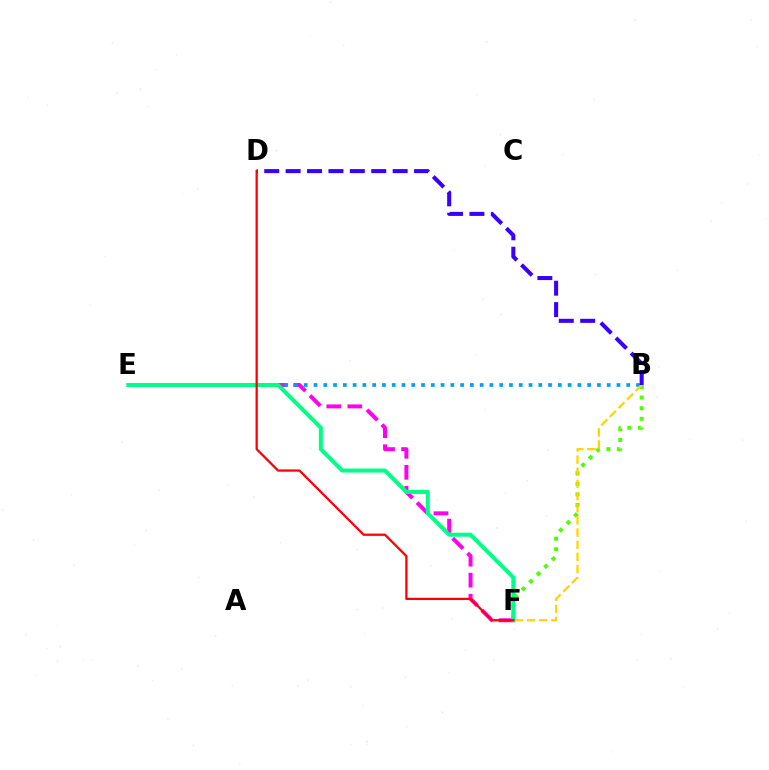{('E', 'F'): [{'color': '#ff00ed', 'line_style': 'dashed', 'thickness': 2.85}, {'color': '#00ff86', 'line_style': 'solid', 'thickness': 2.88}], ('B', 'F'): [{'color': '#4fff00', 'line_style': 'dotted', 'thickness': 2.88}, {'color': '#ffd500', 'line_style': 'dashed', 'thickness': 1.65}], ('B', 'E'): [{'color': '#009eff', 'line_style': 'dotted', 'thickness': 2.66}], ('B', 'D'): [{'color': '#3700ff', 'line_style': 'dashed', 'thickness': 2.91}], ('D', 'F'): [{'color': '#ff0000', 'line_style': 'solid', 'thickness': 1.63}]}